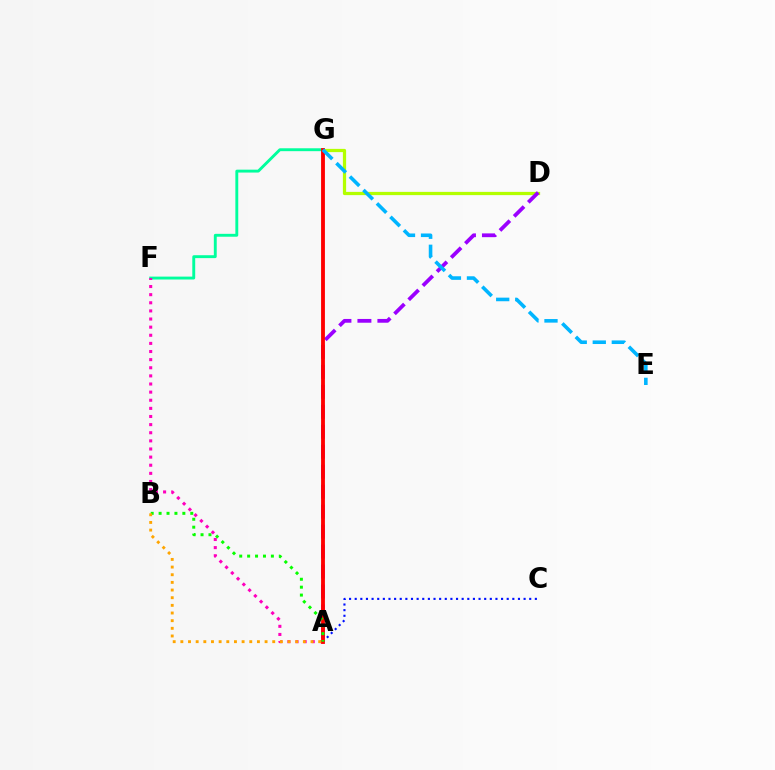{('A', 'C'): [{'color': '#0010ff', 'line_style': 'dotted', 'thickness': 1.53}], ('D', 'G'): [{'color': '#b3ff00', 'line_style': 'solid', 'thickness': 2.33}], ('F', 'G'): [{'color': '#00ff9d', 'line_style': 'solid', 'thickness': 2.08}], ('A', 'D'): [{'color': '#9b00ff', 'line_style': 'dashed', 'thickness': 2.71}], ('A', 'F'): [{'color': '#ff00bd', 'line_style': 'dotted', 'thickness': 2.21}], ('A', 'G'): [{'color': '#ff0000', 'line_style': 'solid', 'thickness': 2.76}], ('E', 'G'): [{'color': '#00b5ff', 'line_style': 'dashed', 'thickness': 2.59}], ('A', 'B'): [{'color': '#08ff00', 'line_style': 'dotted', 'thickness': 2.15}, {'color': '#ffa500', 'line_style': 'dotted', 'thickness': 2.08}]}